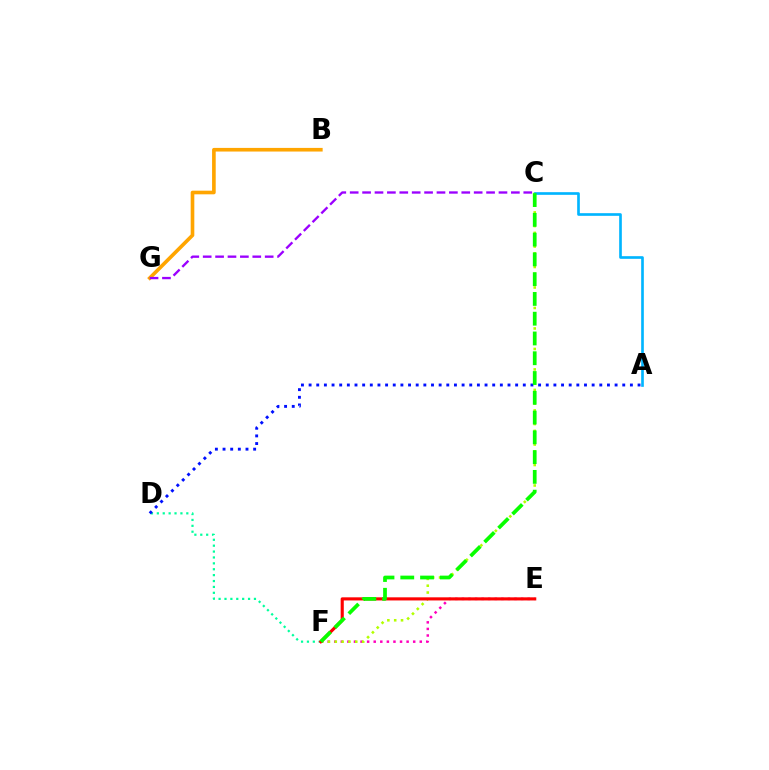{('E', 'F'): [{'color': '#ff00bd', 'line_style': 'dotted', 'thickness': 1.79}, {'color': '#ff0000', 'line_style': 'solid', 'thickness': 2.25}], ('D', 'F'): [{'color': '#00ff9d', 'line_style': 'dotted', 'thickness': 1.6}], ('B', 'G'): [{'color': '#ffa500', 'line_style': 'solid', 'thickness': 2.62}], ('C', 'F'): [{'color': '#b3ff00', 'line_style': 'dotted', 'thickness': 1.86}, {'color': '#08ff00', 'line_style': 'dashed', 'thickness': 2.69}], ('C', 'G'): [{'color': '#9b00ff', 'line_style': 'dashed', 'thickness': 1.68}], ('A', 'C'): [{'color': '#00b5ff', 'line_style': 'solid', 'thickness': 1.91}], ('A', 'D'): [{'color': '#0010ff', 'line_style': 'dotted', 'thickness': 2.08}]}